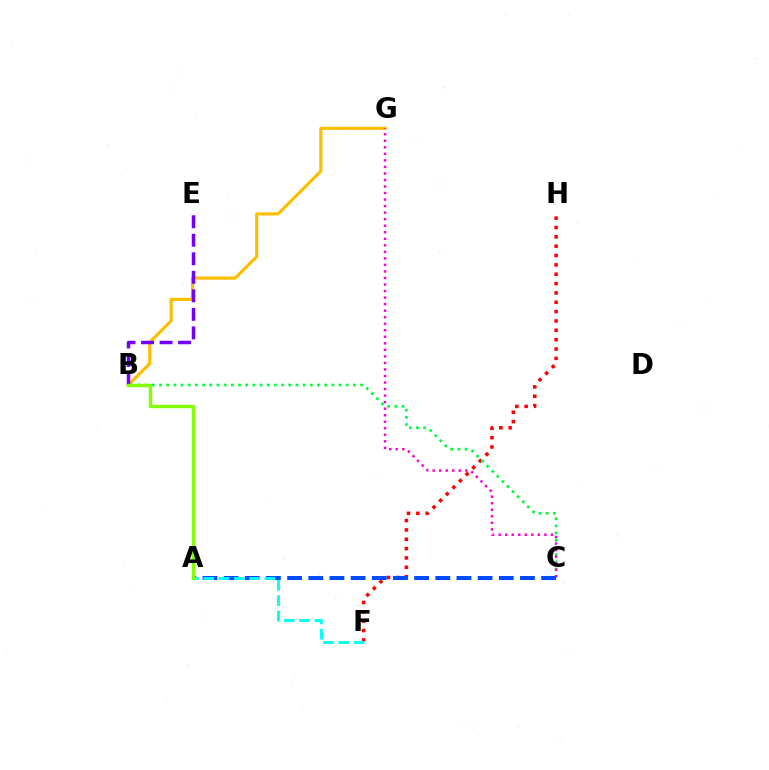{('F', 'H'): [{'color': '#ff0000', 'line_style': 'dotted', 'thickness': 2.54}], ('B', 'G'): [{'color': '#ffbd00', 'line_style': 'solid', 'thickness': 2.25}], ('B', 'C'): [{'color': '#00ff39', 'line_style': 'dotted', 'thickness': 1.95}], ('C', 'G'): [{'color': '#ff00cf', 'line_style': 'dotted', 'thickness': 1.78}], ('B', 'E'): [{'color': '#7200ff', 'line_style': 'dashed', 'thickness': 2.52}], ('A', 'C'): [{'color': '#004bff', 'line_style': 'dashed', 'thickness': 2.88}], ('A', 'F'): [{'color': '#00fff6', 'line_style': 'dashed', 'thickness': 2.08}], ('A', 'B'): [{'color': '#84ff00', 'line_style': 'solid', 'thickness': 2.47}]}